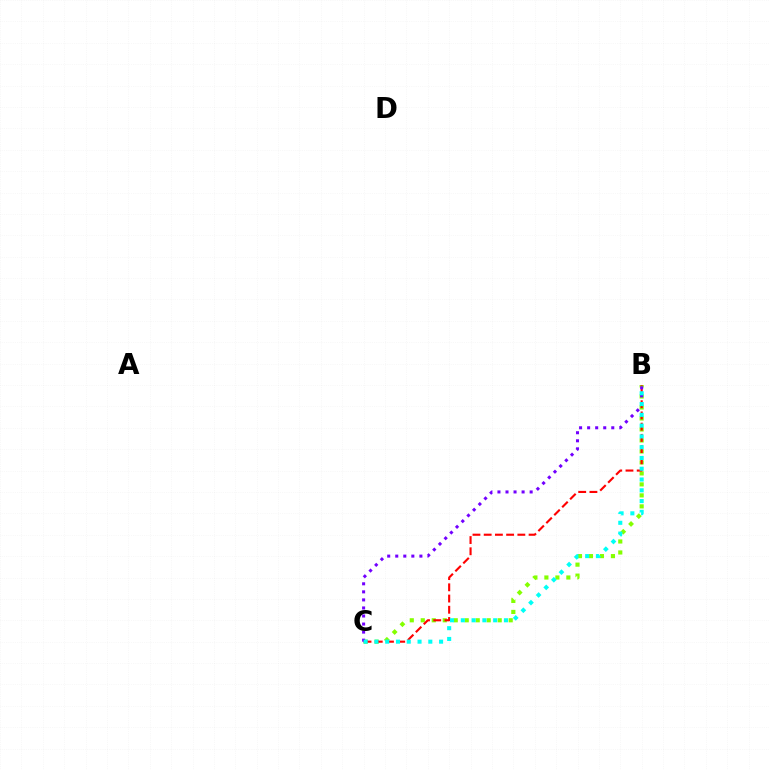{('B', 'C'): [{'color': '#84ff00', 'line_style': 'dotted', 'thickness': 2.99}, {'color': '#ff0000', 'line_style': 'dashed', 'thickness': 1.52}, {'color': '#7200ff', 'line_style': 'dotted', 'thickness': 2.19}, {'color': '#00fff6', 'line_style': 'dotted', 'thickness': 2.93}]}